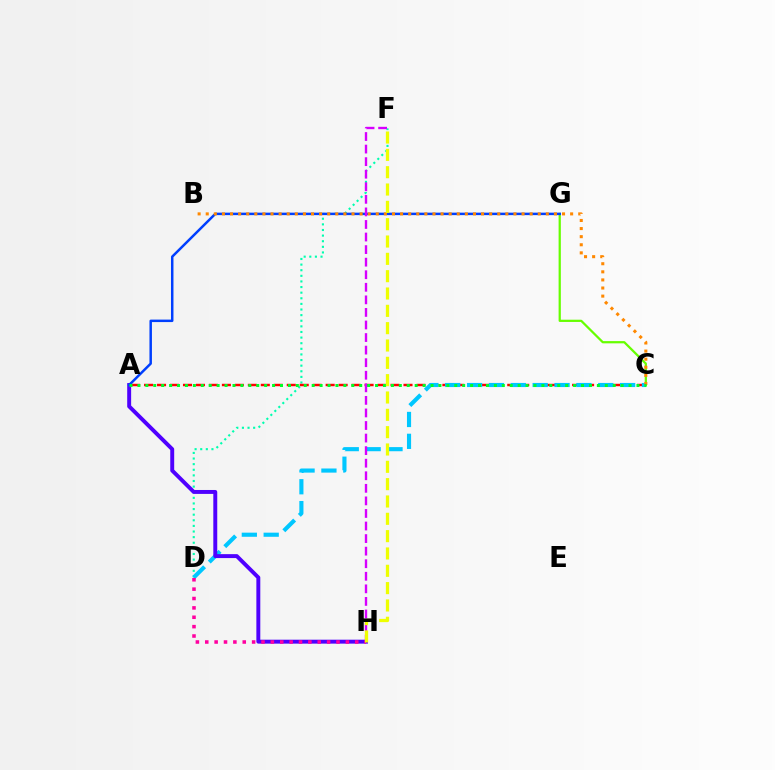{('D', 'F'): [{'color': '#00ffaf', 'line_style': 'dotted', 'thickness': 1.53}], ('A', 'C'): [{'color': '#ff0000', 'line_style': 'dashed', 'thickness': 1.76}, {'color': '#00ff27', 'line_style': 'dotted', 'thickness': 2.15}], ('C', 'G'): [{'color': '#66ff00', 'line_style': 'solid', 'thickness': 1.61}], ('C', 'D'): [{'color': '#00c7ff', 'line_style': 'dashed', 'thickness': 2.97}], ('A', 'H'): [{'color': '#4f00ff', 'line_style': 'solid', 'thickness': 2.83}], ('A', 'G'): [{'color': '#003fff', 'line_style': 'solid', 'thickness': 1.79}], ('B', 'C'): [{'color': '#ff8800', 'line_style': 'dotted', 'thickness': 2.2}], ('F', 'H'): [{'color': '#d600ff', 'line_style': 'dashed', 'thickness': 1.71}, {'color': '#eeff00', 'line_style': 'dashed', 'thickness': 2.35}], ('D', 'H'): [{'color': '#ff00a0', 'line_style': 'dotted', 'thickness': 2.55}]}